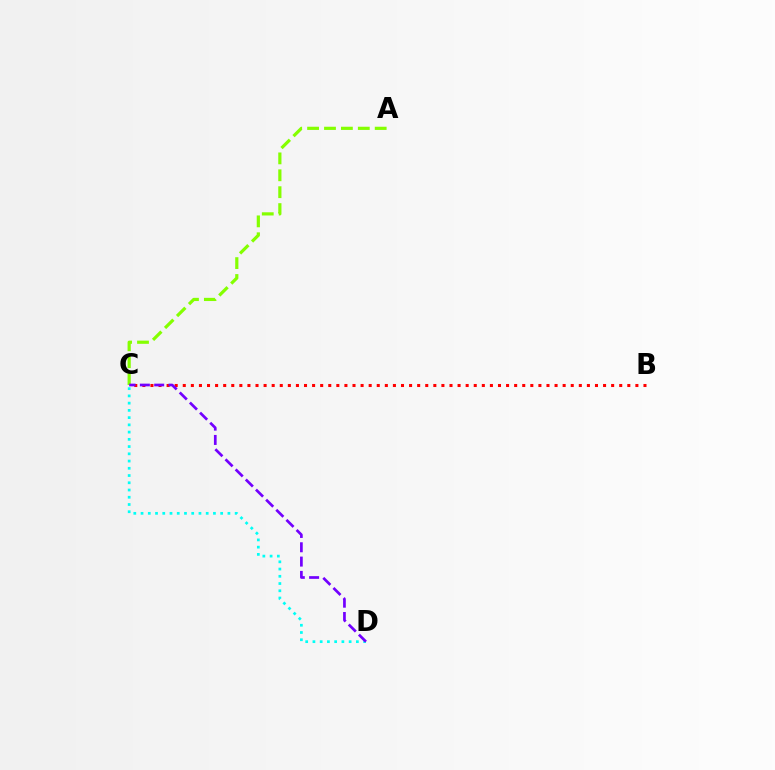{('A', 'C'): [{'color': '#84ff00', 'line_style': 'dashed', 'thickness': 2.3}], ('B', 'C'): [{'color': '#ff0000', 'line_style': 'dotted', 'thickness': 2.2}], ('C', 'D'): [{'color': '#00fff6', 'line_style': 'dotted', 'thickness': 1.97}, {'color': '#7200ff', 'line_style': 'dashed', 'thickness': 1.94}]}